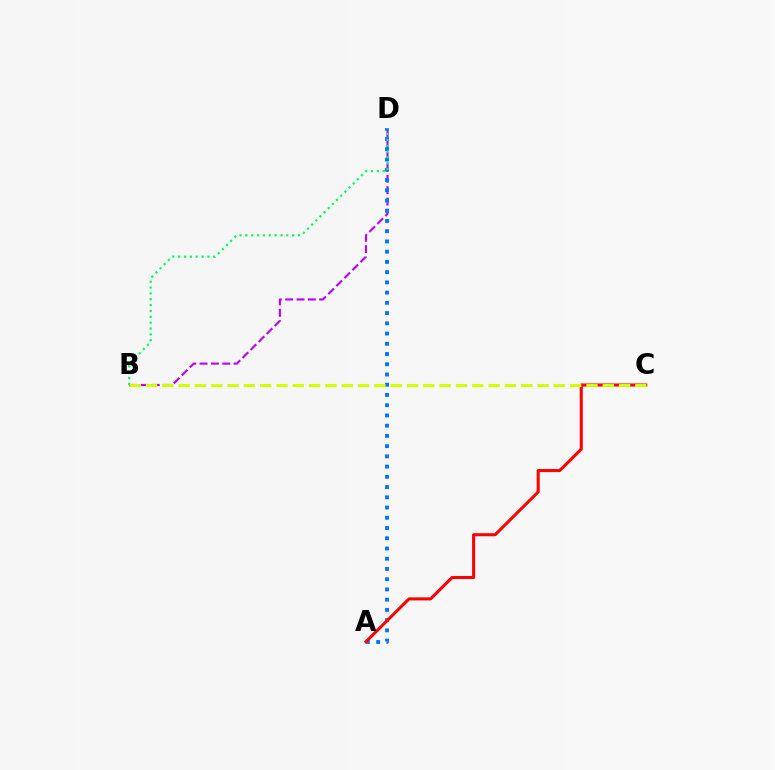{('B', 'D'): [{'color': '#b900ff', 'line_style': 'dashed', 'thickness': 1.54}, {'color': '#00ff5c', 'line_style': 'dotted', 'thickness': 1.59}], ('A', 'D'): [{'color': '#0074ff', 'line_style': 'dotted', 'thickness': 2.78}], ('A', 'C'): [{'color': '#ff0000', 'line_style': 'solid', 'thickness': 2.2}], ('B', 'C'): [{'color': '#d1ff00', 'line_style': 'dashed', 'thickness': 2.22}]}